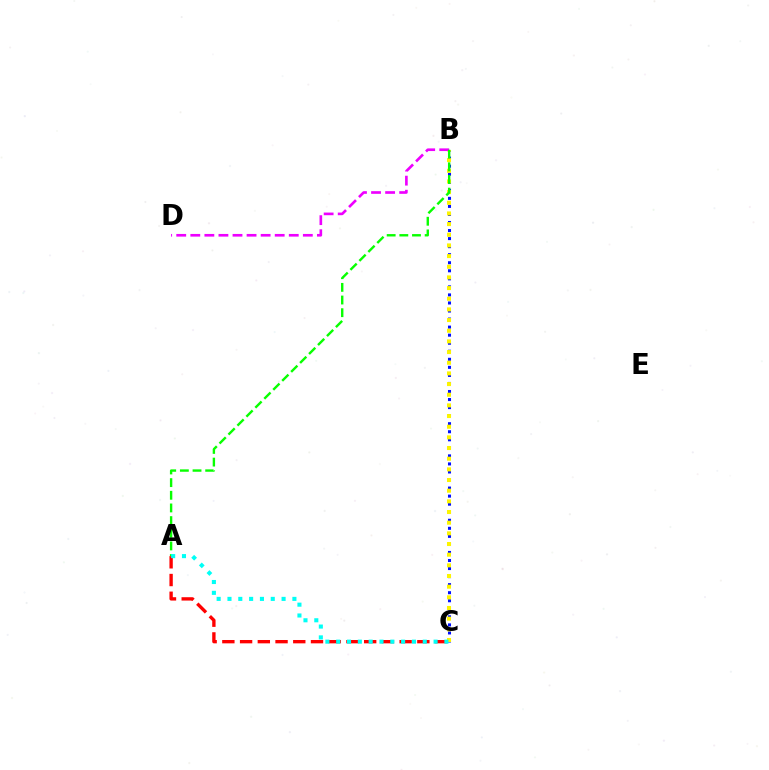{('B', 'C'): [{'color': '#0010ff', 'line_style': 'dotted', 'thickness': 2.19}, {'color': '#fcf500', 'line_style': 'dotted', 'thickness': 2.9}], ('A', 'C'): [{'color': '#ff0000', 'line_style': 'dashed', 'thickness': 2.41}, {'color': '#00fff6', 'line_style': 'dotted', 'thickness': 2.94}], ('B', 'D'): [{'color': '#ee00ff', 'line_style': 'dashed', 'thickness': 1.91}], ('A', 'B'): [{'color': '#08ff00', 'line_style': 'dashed', 'thickness': 1.72}]}